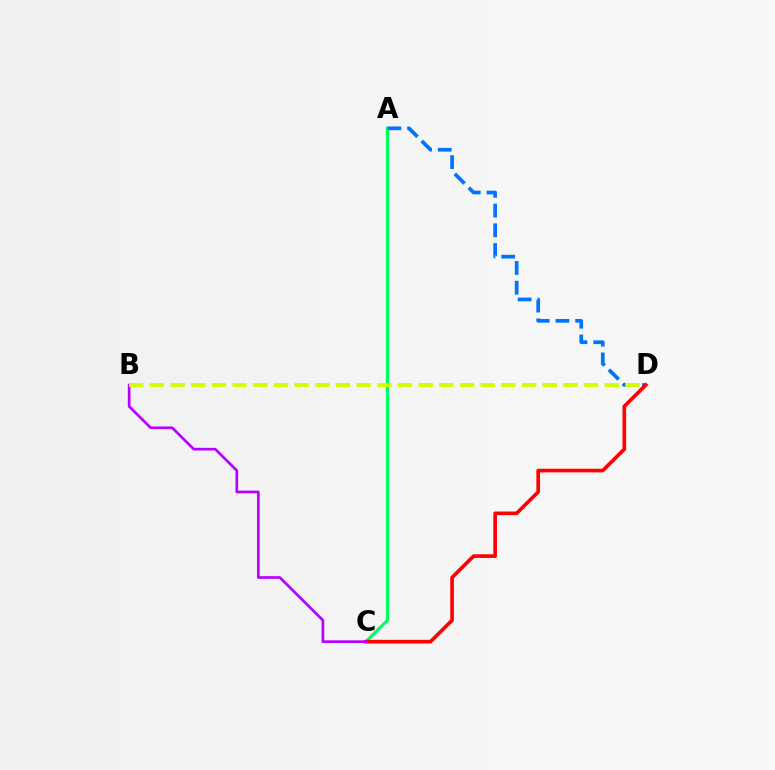{('A', 'C'): [{'color': '#00ff5c', 'line_style': 'solid', 'thickness': 2.26}], ('A', 'D'): [{'color': '#0074ff', 'line_style': 'dashed', 'thickness': 2.68}], ('C', 'D'): [{'color': '#ff0000', 'line_style': 'solid', 'thickness': 2.63}], ('B', 'C'): [{'color': '#b900ff', 'line_style': 'solid', 'thickness': 1.93}], ('B', 'D'): [{'color': '#d1ff00', 'line_style': 'dashed', 'thickness': 2.81}]}